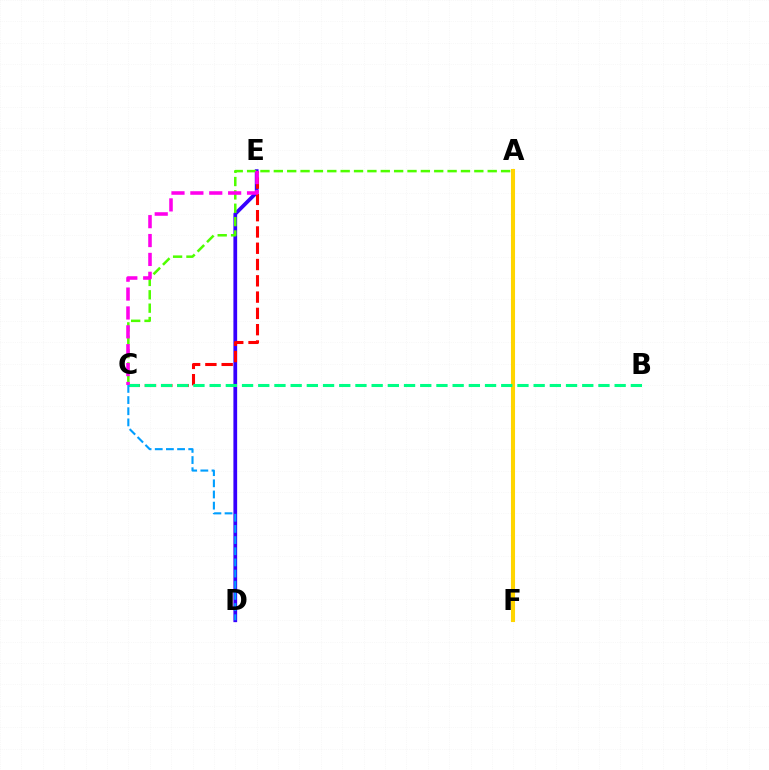{('D', 'E'): [{'color': '#3700ff', 'line_style': 'solid', 'thickness': 2.69}], ('A', 'C'): [{'color': '#4fff00', 'line_style': 'dashed', 'thickness': 1.82}], ('C', 'E'): [{'color': '#ff0000', 'line_style': 'dashed', 'thickness': 2.21}, {'color': '#ff00ed', 'line_style': 'dashed', 'thickness': 2.57}], ('A', 'F'): [{'color': '#ffd500', 'line_style': 'solid', 'thickness': 2.94}], ('B', 'C'): [{'color': '#00ff86', 'line_style': 'dashed', 'thickness': 2.2}], ('C', 'D'): [{'color': '#009eff', 'line_style': 'dashed', 'thickness': 1.52}]}